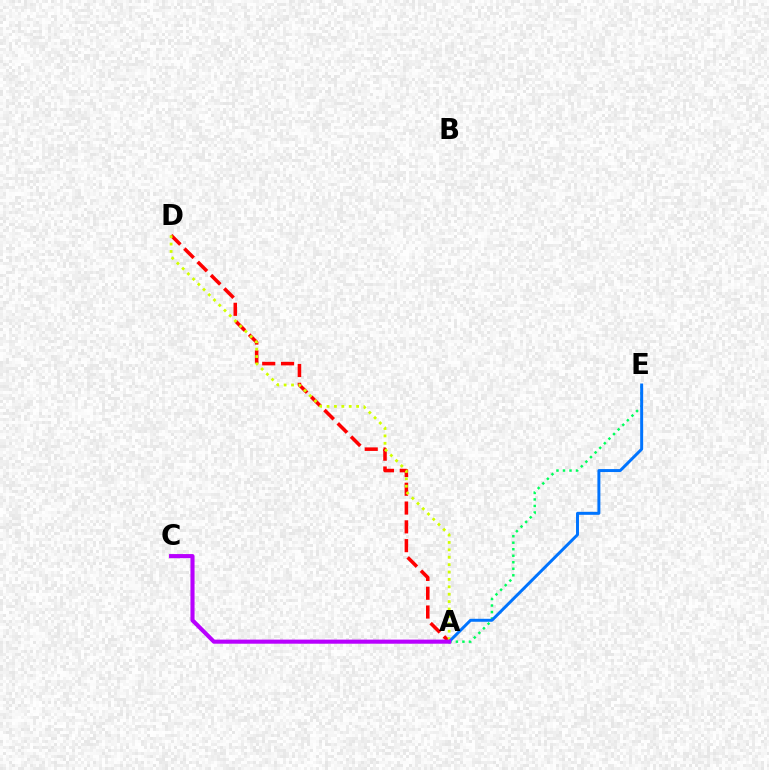{('A', 'E'): [{'color': '#00ff5c', 'line_style': 'dotted', 'thickness': 1.77}, {'color': '#0074ff', 'line_style': 'solid', 'thickness': 2.14}], ('A', 'D'): [{'color': '#ff0000', 'line_style': 'dashed', 'thickness': 2.56}, {'color': '#d1ff00', 'line_style': 'dotted', 'thickness': 2.01}], ('A', 'C'): [{'color': '#b900ff', 'line_style': 'solid', 'thickness': 2.95}]}